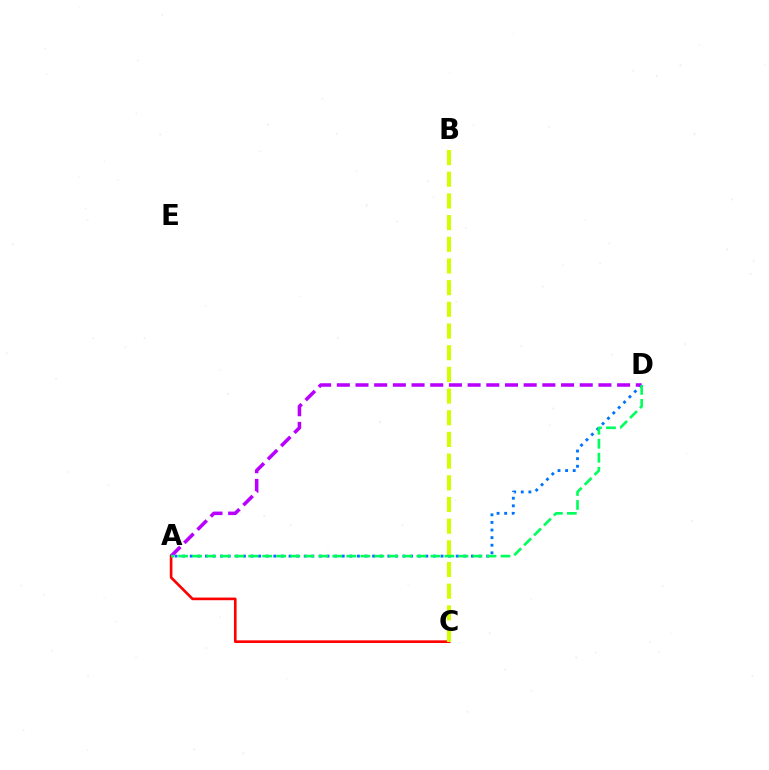{('A', 'D'): [{'color': '#0074ff', 'line_style': 'dotted', 'thickness': 2.06}, {'color': '#b900ff', 'line_style': 'dashed', 'thickness': 2.54}, {'color': '#00ff5c', 'line_style': 'dashed', 'thickness': 1.9}], ('A', 'C'): [{'color': '#ff0000', 'line_style': 'solid', 'thickness': 1.9}], ('B', 'C'): [{'color': '#d1ff00', 'line_style': 'dashed', 'thickness': 2.95}]}